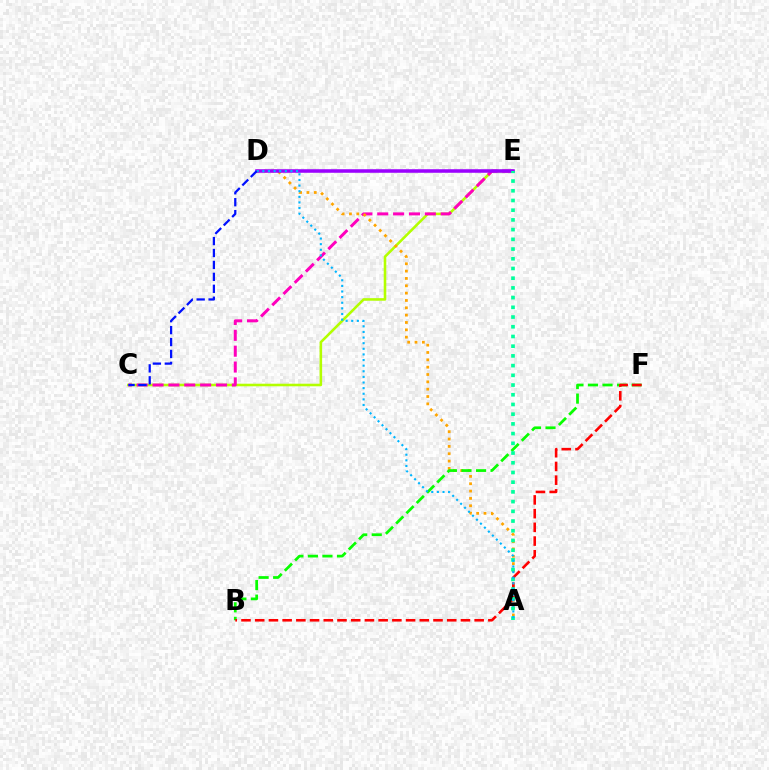{('C', 'E'): [{'color': '#b3ff00', 'line_style': 'solid', 'thickness': 1.86}, {'color': '#ff00bd', 'line_style': 'dashed', 'thickness': 2.16}], ('A', 'D'): [{'color': '#ffa500', 'line_style': 'dotted', 'thickness': 1.99}, {'color': '#00b5ff', 'line_style': 'dotted', 'thickness': 1.53}], ('D', 'E'): [{'color': '#9b00ff', 'line_style': 'solid', 'thickness': 2.55}], ('B', 'F'): [{'color': '#08ff00', 'line_style': 'dashed', 'thickness': 1.98}, {'color': '#ff0000', 'line_style': 'dashed', 'thickness': 1.86}], ('A', 'E'): [{'color': '#00ff9d', 'line_style': 'dotted', 'thickness': 2.64}], ('C', 'D'): [{'color': '#0010ff', 'line_style': 'dashed', 'thickness': 1.62}]}